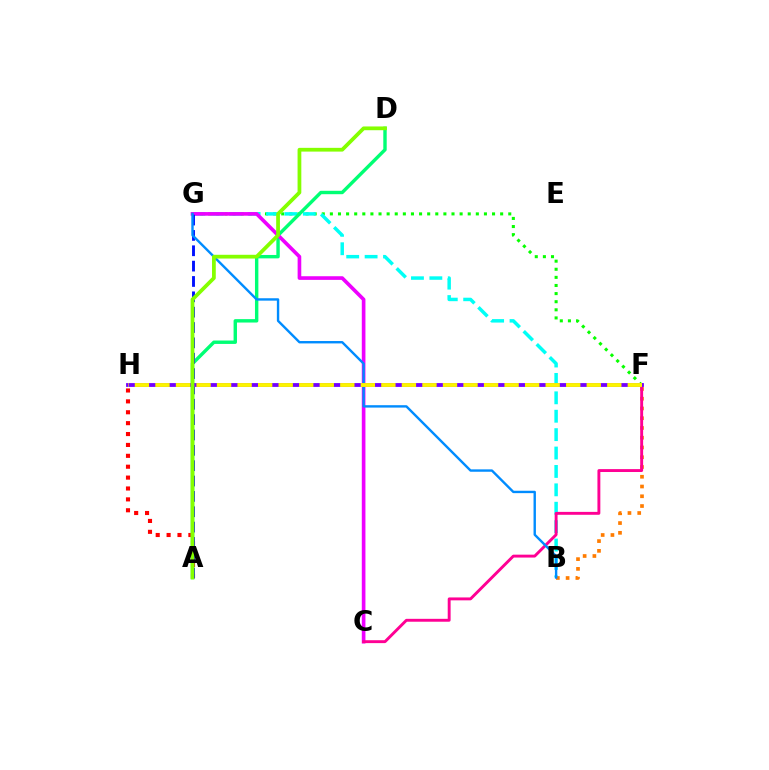{('A', 'H'): [{'color': '#ff0000', 'line_style': 'dotted', 'thickness': 2.96}], ('F', 'G'): [{'color': '#08ff00', 'line_style': 'dotted', 'thickness': 2.2}], ('B', 'G'): [{'color': '#00fff6', 'line_style': 'dashed', 'thickness': 2.5}, {'color': '#008cff', 'line_style': 'solid', 'thickness': 1.72}], ('A', 'D'): [{'color': '#00ff74', 'line_style': 'solid', 'thickness': 2.45}, {'color': '#84ff00', 'line_style': 'solid', 'thickness': 2.7}], ('C', 'G'): [{'color': '#ee00ff', 'line_style': 'solid', 'thickness': 2.63}], ('B', 'F'): [{'color': '#ff7c00', 'line_style': 'dotted', 'thickness': 2.65}], ('A', 'G'): [{'color': '#0010ff', 'line_style': 'dashed', 'thickness': 2.09}], ('C', 'F'): [{'color': '#ff0094', 'line_style': 'solid', 'thickness': 2.09}], ('F', 'H'): [{'color': '#7200ff', 'line_style': 'solid', 'thickness': 2.75}, {'color': '#fcf500', 'line_style': 'dashed', 'thickness': 2.79}]}